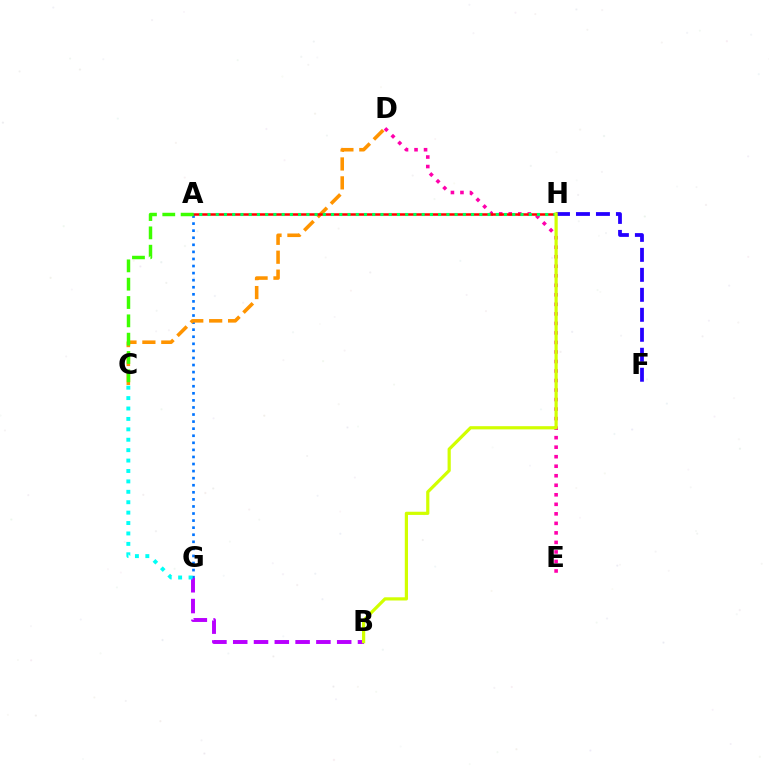{('D', 'E'): [{'color': '#ff00ac', 'line_style': 'dotted', 'thickness': 2.59}], ('A', 'G'): [{'color': '#0074ff', 'line_style': 'dotted', 'thickness': 1.92}], ('C', 'D'): [{'color': '#ff9400', 'line_style': 'dashed', 'thickness': 2.57}], ('B', 'G'): [{'color': '#b900ff', 'line_style': 'dashed', 'thickness': 2.82}], ('A', 'H'): [{'color': '#ff0000', 'line_style': 'solid', 'thickness': 1.81}, {'color': '#00ff5c', 'line_style': 'dotted', 'thickness': 2.24}], ('F', 'H'): [{'color': '#2500ff', 'line_style': 'dashed', 'thickness': 2.71}], ('C', 'G'): [{'color': '#00fff6', 'line_style': 'dotted', 'thickness': 2.83}], ('A', 'C'): [{'color': '#3dff00', 'line_style': 'dashed', 'thickness': 2.49}], ('B', 'H'): [{'color': '#d1ff00', 'line_style': 'solid', 'thickness': 2.3}]}